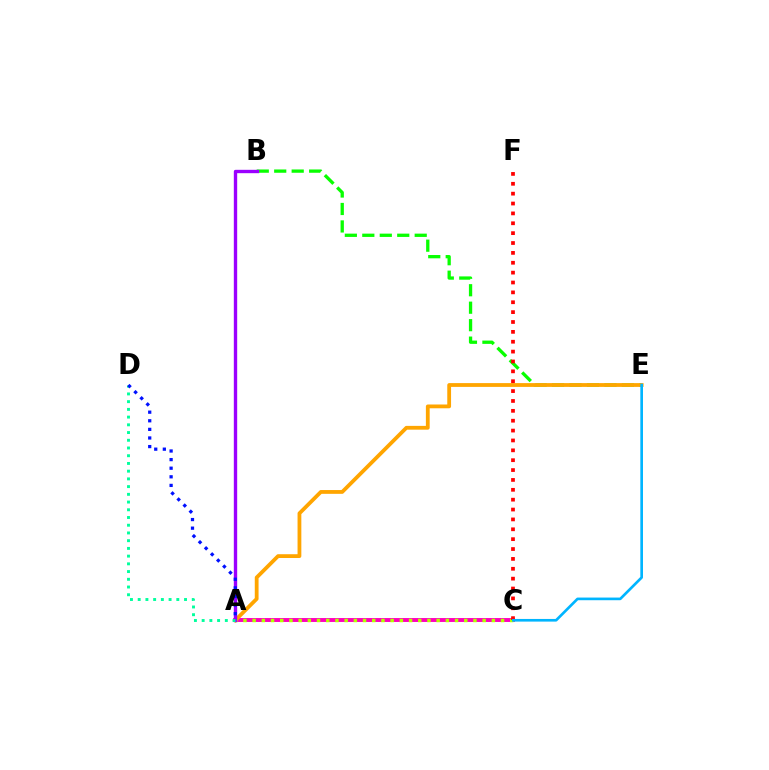{('B', 'E'): [{'color': '#08ff00', 'line_style': 'dashed', 'thickness': 2.37}], ('A', 'C'): [{'color': '#ff00bd', 'line_style': 'solid', 'thickness': 2.82}, {'color': '#b3ff00', 'line_style': 'dotted', 'thickness': 2.5}], ('A', 'E'): [{'color': '#ffa500', 'line_style': 'solid', 'thickness': 2.73}], ('A', 'B'): [{'color': '#9b00ff', 'line_style': 'solid', 'thickness': 2.42}], ('A', 'D'): [{'color': '#00ff9d', 'line_style': 'dotted', 'thickness': 2.1}, {'color': '#0010ff', 'line_style': 'dotted', 'thickness': 2.34}], ('C', 'F'): [{'color': '#ff0000', 'line_style': 'dotted', 'thickness': 2.68}], ('C', 'E'): [{'color': '#00b5ff', 'line_style': 'solid', 'thickness': 1.91}]}